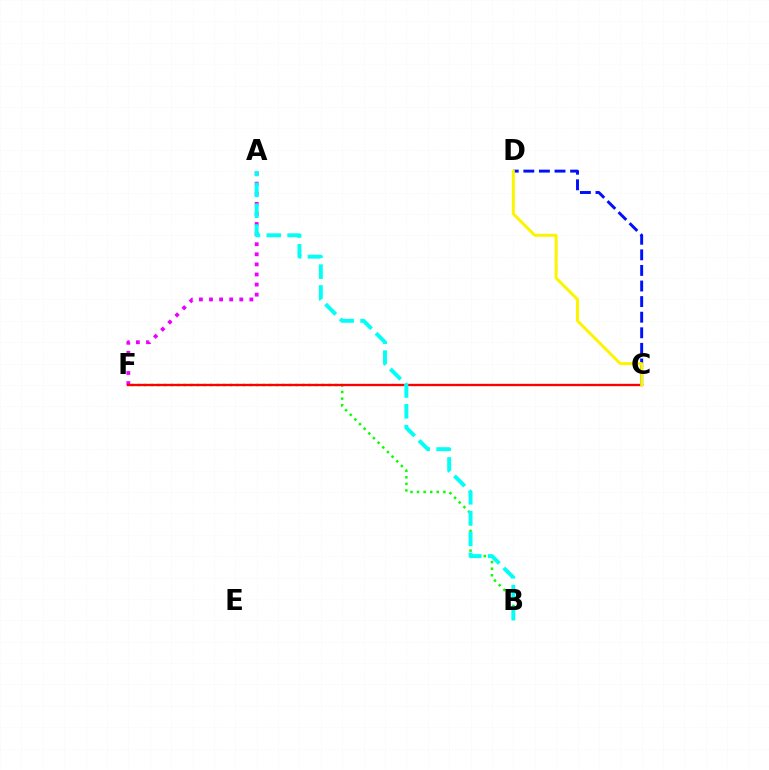{('B', 'F'): [{'color': '#08ff00', 'line_style': 'dotted', 'thickness': 1.79}], ('A', 'F'): [{'color': '#ee00ff', 'line_style': 'dotted', 'thickness': 2.74}], ('C', 'F'): [{'color': '#ff0000', 'line_style': 'solid', 'thickness': 1.68}], ('A', 'B'): [{'color': '#00fff6', 'line_style': 'dashed', 'thickness': 2.83}], ('C', 'D'): [{'color': '#0010ff', 'line_style': 'dashed', 'thickness': 2.12}, {'color': '#fcf500', 'line_style': 'solid', 'thickness': 2.17}]}